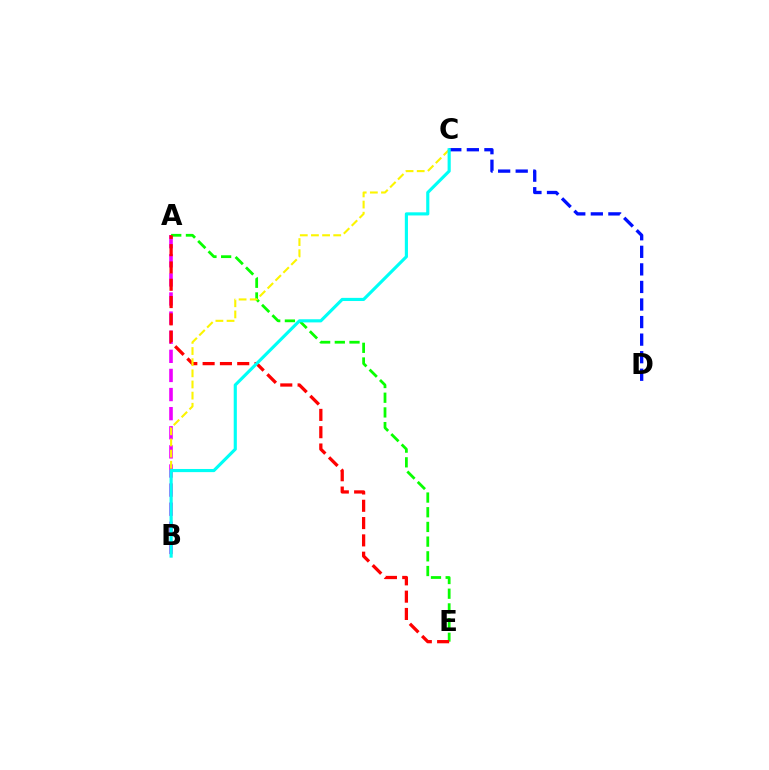{('A', 'B'): [{'color': '#ee00ff', 'line_style': 'dashed', 'thickness': 2.6}], ('A', 'E'): [{'color': '#08ff00', 'line_style': 'dashed', 'thickness': 2.0}, {'color': '#ff0000', 'line_style': 'dashed', 'thickness': 2.35}], ('B', 'C'): [{'color': '#fcf500', 'line_style': 'dashed', 'thickness': 1.51}, {'color': '#00fff6', 'line_style': 'solid', 'thickness': 2.26}], ('C', 'D'): [{'color': '#0010ff', 'line_style': 'dashed', 'thickness': 2.39}]}